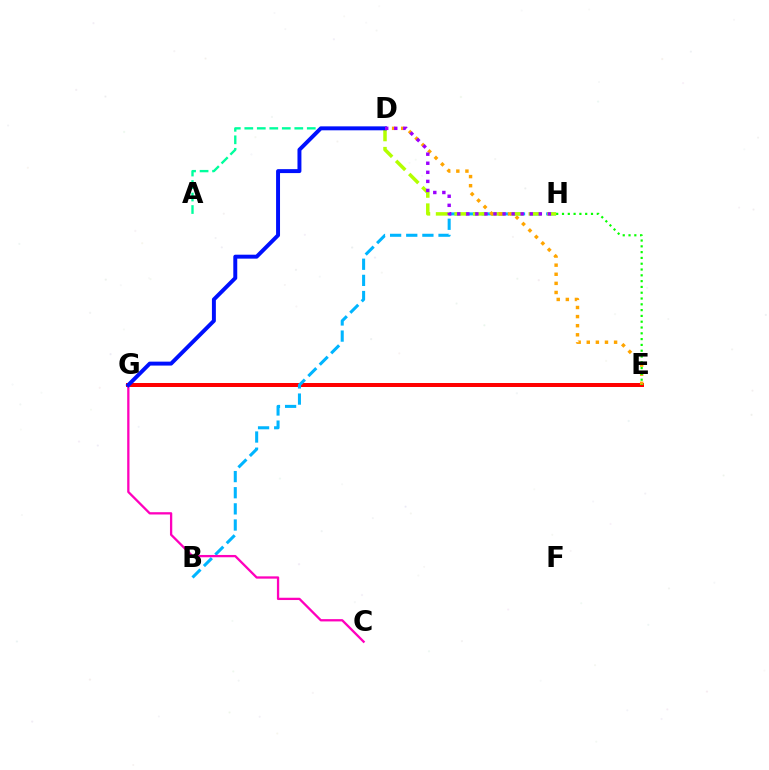{('E', 'G'): [{'color': '#ff0000', 'line_style': 'solid', 'thickness': 2.87}], ('B', 'H'): [{'color': '#00b5ff', 'line_style': 'dashed', 'thickness': 2.19}], ('C', 'G'): [{'color': '#ff00bd', 'line_style': 'solid', 'thickness': 1.65}], ('D', 'H'): [{'color': '#b3ff00', 'line_style': 'dashed', 'thickness': 2.52}, {'color': '#9b00ff', 'line_style': 'dotted', 'thickness': 2.46}], ('D', 'E'): [{'color': '#ffa500', 'line_style': 'dotted', 'thickness': 2.47}], ('A', 'D'): [{'color': '#00ff9d', 'line_style': 'dashed', 'thickness': 1.7}], ('D', 'G'): [{'color': '#0010ff', 'line_style': 'solid', 'thickness': 2.84}], ('E', 'H'): [{'color': '#08ff00', 'line_style': 'dotted', 'thickness': 1.58}]}